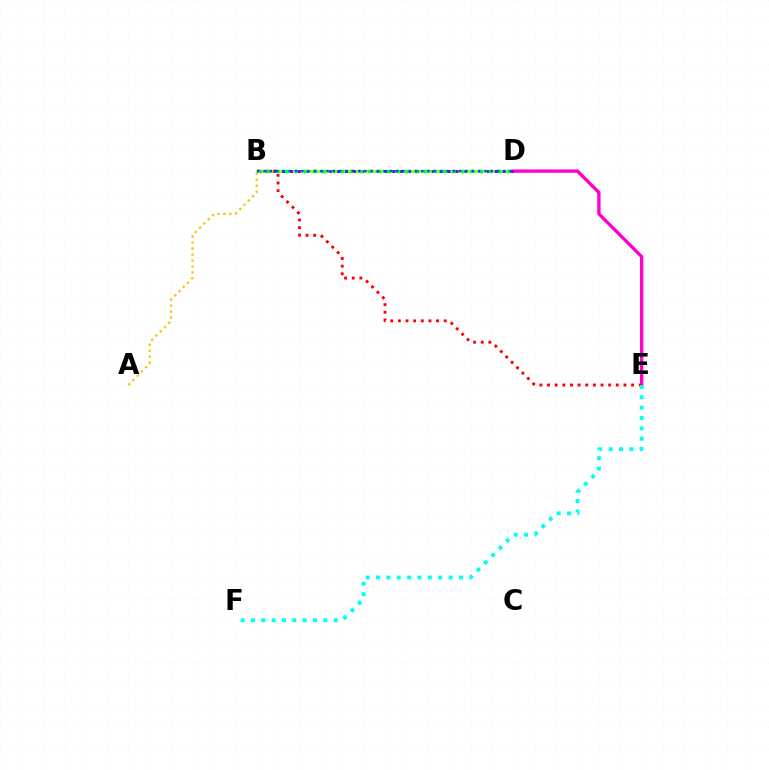{('B', 'D'): [{'color': '#84ff00', 'line_style': 'solid', 'thickness': 1.99}, {'color': '#7200ff', 'line_style': 'dotted', 'thickness': 2.14}, {'color': '#00ff39', 'line_style': 'dotted', 'thickness': 2.51}, {'color': '#004bff', 'line_style': 'dotted', 'thickness': 1.71}], ('A', 'B'): [{'color': '#ffbd00', 'line_style': 'dotted', 'thickness': 1.63}], ('D', 'E'): [{'color': '#ff00cf', 'line_style': 'solid', 'thickness': 2.41}], ('B', 'E'): [{'color': '#ff0000', 'line_style': 'dotted', 'thickness': 2.08}], ('E', 'F'): [{'color': '#00fff6', 'line_style': 'dotted', 'thickness': 2.81}]}